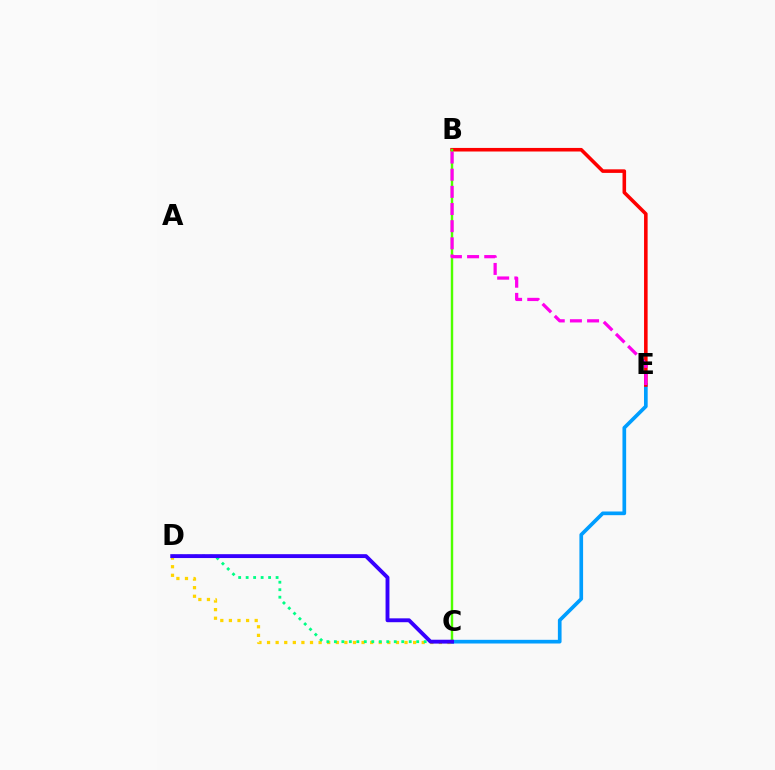{('C', 'E'): [{'color': '#009eff', 'line_style': 'solid', 'thickness': 2.65}], ('C', 'D'): [{'color': '#ffd500', 'line_style': 'dotted', 'thickness': 2.33}, {'color': '#00ff86', 'line_style': 'dotted', 'thickness': 2.03}, {'color': '#3700ff', 'line_style': 'solid', 'thickness': 2.79}], ('B', 'E'): [{'color': '#ff0000', 'line_style': 'solid', 'thickness': 2.57}, {'color': '#ff00ed', 'line_style': 'dashed', 'thickness': 2.33}], ('B', 'C'): [{'color': '#4fff00', 'line_style': 'solid', 'thickness': 1.75}]}